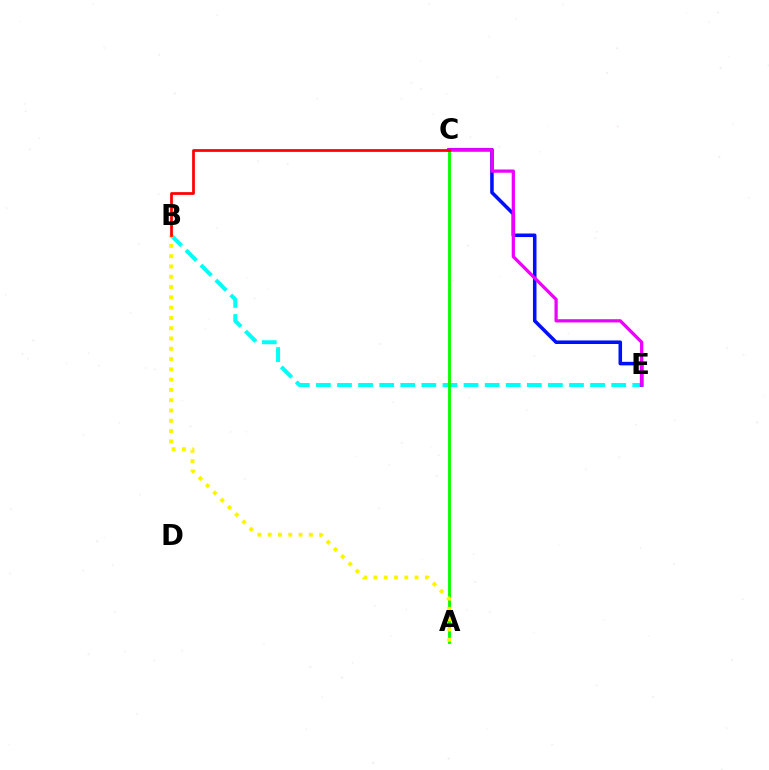{('B', 'E'): [{'color': '#00fff6', 'line_style': 'dashed', 'thickness': 2.87}], ('C', 'E'): [{'color': '#0010ff', 'line_style': 'solid', 'thickness': 2.55}, {'color': '#ee00ff', 'line_style': 'solid', 'thickness': 2.34}], ('A', 'C'): [{'color': '#08ff00', 'line_style': 'solid', 'thickness': 2.06}], ('A', 'B'): [{'color': '#fcf500', 'line_style': 'dotted', 'thickness': 2.8}], ('B', 'C'): [{'color': '#ff0000', 'line_style': 'solid', 'thickness': 1.97}]}